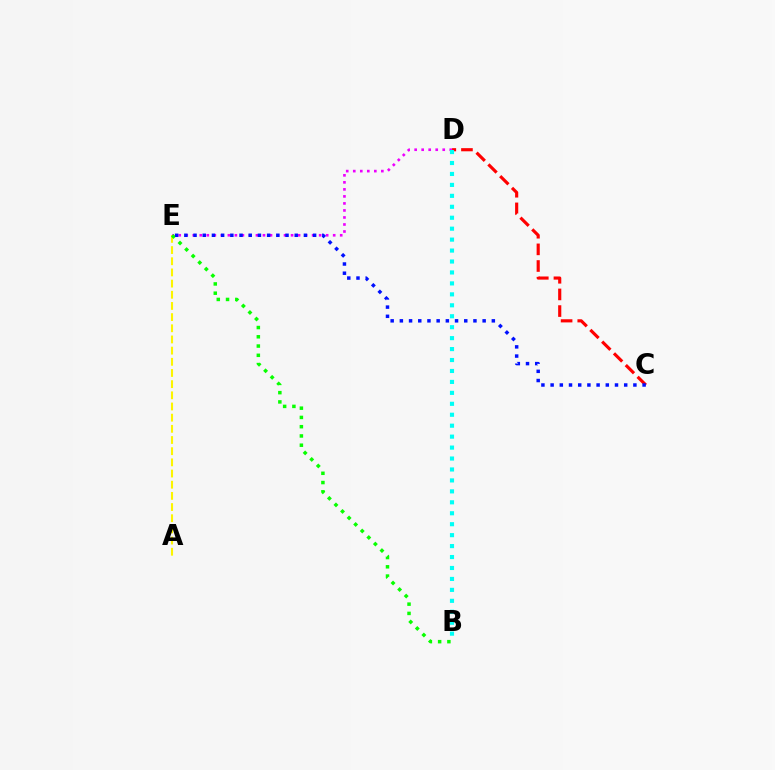{('A', 'E'): [{'color': '#fcf500', 'line_style': 'dashed', 'thickness': 1.52}], ('D', 'E'): [{'color': '#ee00ff', 'line_style': 'dotted', 'thickness': 1.91}], ('B', 'E'): [{'color': '#08ff00', 'line_style': 'dotted', 'thickness': 2.52}], ('C', 'D'): [{'color': '#ff0000', 'line_style': 'dashed', 'thickness': 2.26}], ('C', 'E'): [{'color': '#0010ff', 'line_style': 'dotted', 'thickness': 2.5}], ('B', 'D'): [{'color': '#00fff6', 'line_style': 'dotted', 'thickness': 2.97}]}